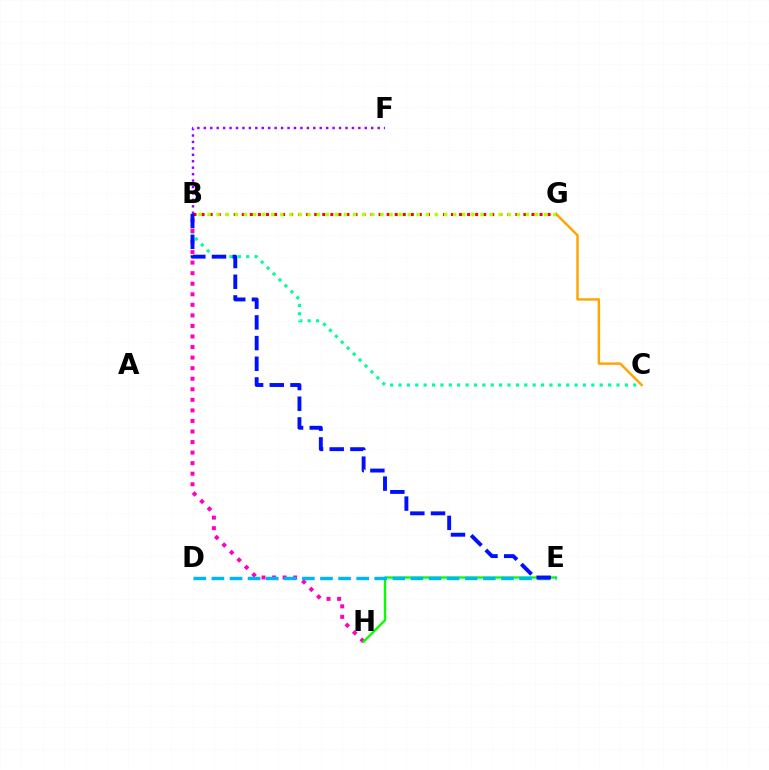{('C', 'G'): [{'color': '#ffa500', 'line_style': 'solid', 'thickness': 1.76}], ('B', 'C'): [{'color': '#00ff9d', 'line_style': 'dotted', 'thickness': 2.28}], ('B', 'G'): [{'color': '#ff0000', 'line_style': 'dotted', 'thickness': 2.19}, {'color': '#b3ff00', 'line_style': 'dotted', 'thickness': 2.47}], ('B', 'H'): [{'color': '#ff00bd', 'line_style': 'dotted', 'thickness': 2.87}], ('E', 'H'): [{'color': '#08ff00', 'line_style': 'solid', 'thickness': 1.69}], ('D', 'E'): [{'color': '#00b5ff', 'line_style': 'dashed', 'thickness': 2.46}], ('B', 'F'): [{'color': '#9b00ff', 'line_style': 'dotted', 'thickness': 1.75}], ('B', 'E'): [{'color': '#0010ff', 'line_style': 'dashed', 'thickness': 2.81}]}